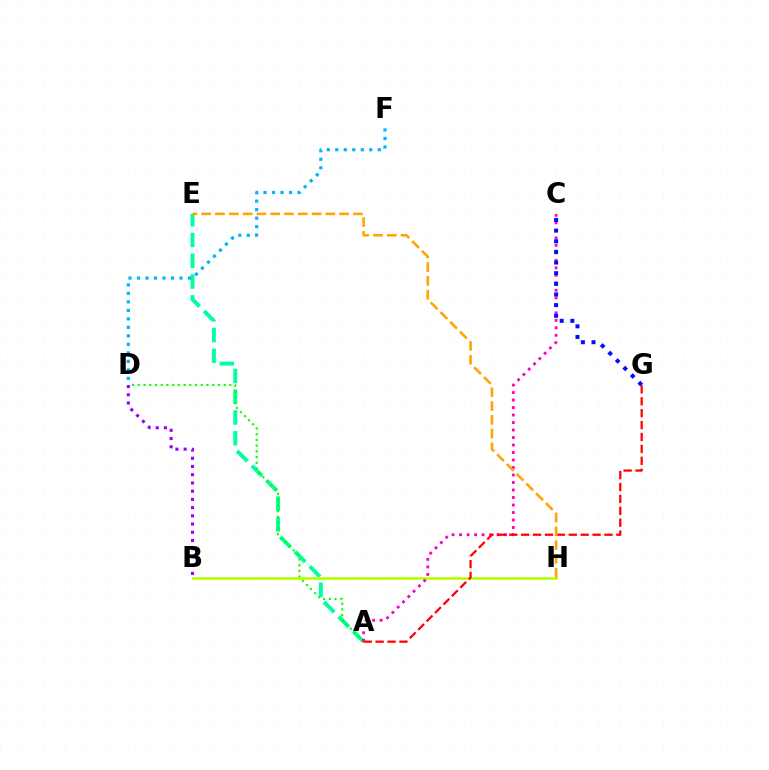{('A', 'E'): [{'color': '#00ff9d', 'line_style': 'dashed', 'thickness': 2.82}], ('D', 'F'): [{'color': '#00b5ff', 'line_style': 'dotted', 'thickness': 2.31}], ('A', 'D'): [{'color': '#08ff00', 'line_style': 'dotted', 'thickness': 1.55}], ('B', 'H'): [{'color': '#b3ff00', 'line_style': 'solid', 'thickness': 1.86}], ('A', 'C'): [{'color': '#ff00bd', 'line_style': 'dotted', 'thickness': 2.04}], ('A', 'G'): [{'color': '#ff0000', 'line_style': 'dashed', 'thickness': 1.62}], ('E', 'H'): [{'color': '#ffa500', 'line_style': 'dashed', 'thickness': 1.87}], ('B', 'D'): [{'color': '#9b00ff', 'line_style': 'dotted', 'thickness': 2.23}], ('C', 'G'): [{'color': '#0010ff', 'line_style': 'dotted', 'thickness': 2.89}]}